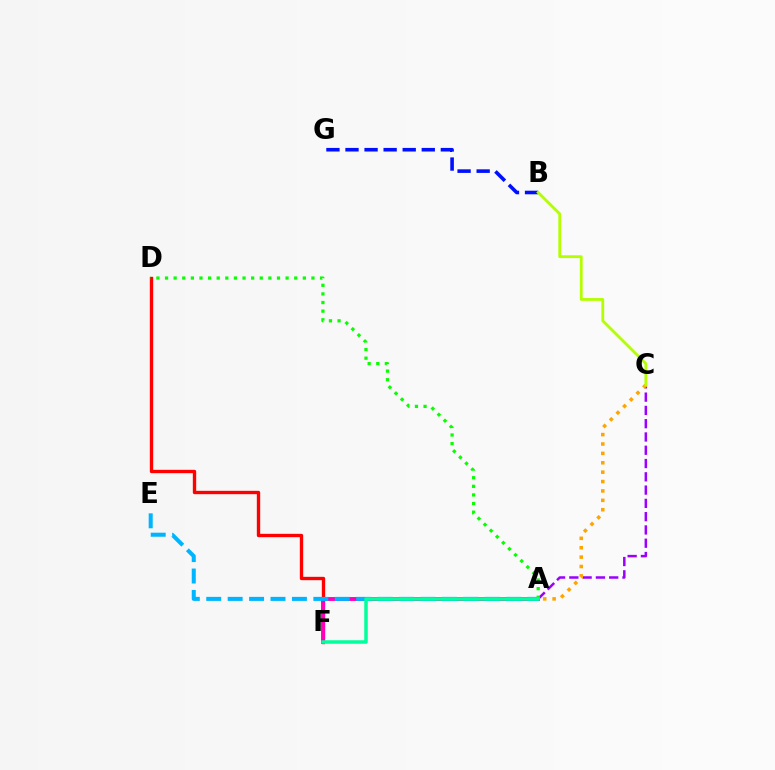{('B', 'G'): [{'color': '#0010ff', 'line_style': 'dashed', 'thickness': 2.59}], ('A', 'C'): [{'color': '#9b00ff', 'line_style': 'dashed', 'thickness': 1.8}, {'color': '#ffa500', 'line_style': 'dotted', 'thickness': 2.55}], ('D', 'F'): [{'color': '#ff0000', 'line_style': 'solid', 'thickness': 2.42}], ('A', 'F'): [{'color': '#ff00bd', 'line_style': 'solid', 'thickness': 2.81}, {'color': '#00ff9d', 'line_style': 'solid', 'thickness': 2.52}], ('A', 'E'): [{'color': '#00b5ff', 'line_style': 'dashed', 'thickness': 2.91}], ('A', 'D'): [{'color': '#08ff00', 'line_style': 'dotted', 'thickness': 2.34}], ('B', 'C'): [{'color': '#b3ff00', 'line_style': 'solid', 'thickness': 2.02}]}